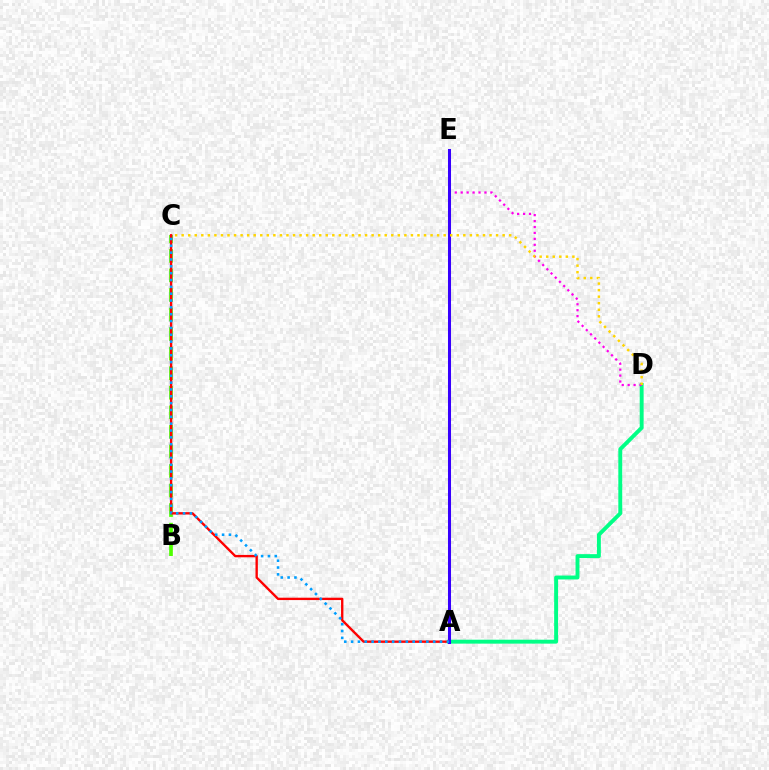{('A', 'D'): [{'color': '#00ff86', 'line_style': 'solid', 'thickness': 2.82}], ('B', 'C'): [{'color': '#4fff00', 'line_style': 'dashed', 'thickness': 2.66}], ('D', 'E'): [{'color': '#ff00ed', 'line_style': 'dotted', 'thickness': 1.61}], ('A', 'C'): [{'color': '#ff0000', 'line_style': 'solid', 'thickness': 1.7}, {'color': '#009eff', 'line_style': 'dotted', 'thickness': 1.86}], ('A', 'E'): [{'color': '#3700ff', 'line_style': 'solid', 'thickness': 2.18}], ('C', 'D'): [{'color': '#ffd500', 'line_style': 'dotted', 'thickness': 1.78}]}